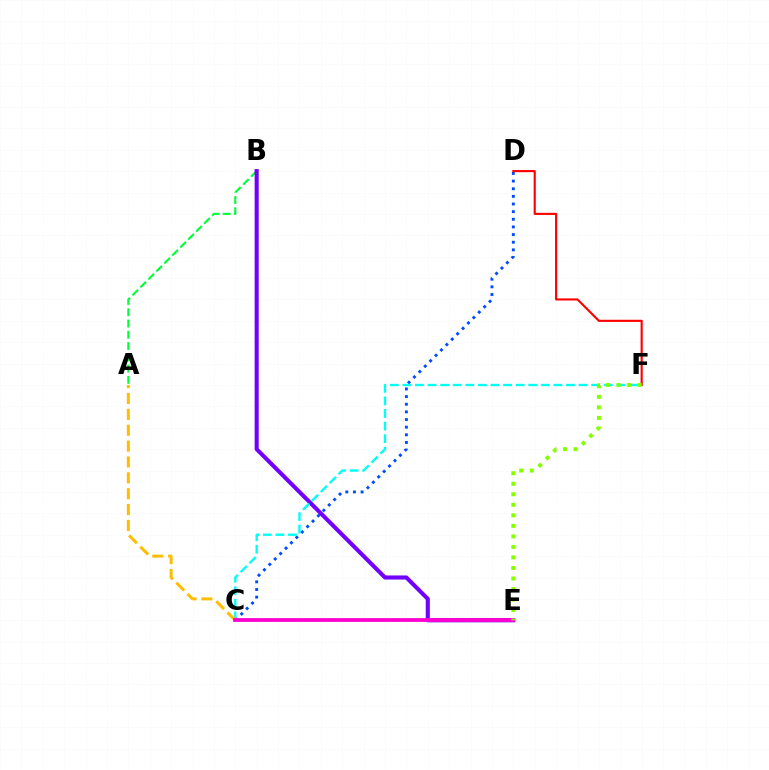{('A', 'B'): [{'color': '#00ff39', 'line_style': 'dashed', 'thickness': 1.53}], ('C', 'D'): [{'color': '#004bff', 'line_style': 'dotted', 'thickness': 2.08}], ('B', 'E'): [{'color': '#7200ff', 'line_style': 'solid', 'thickness': 2.95}], ('C', 'F'): [{'color': '#00fff6', 'line_style': 'dashed', 'thickness': 1.71}], ('D', 'F'): [{'color': '#ff0000', 'line_style': 'solid', 'thickness': 1.53}], ('A', 'C'): [{'color': '#ffbd00', 'line_style': 'dashed', 'thickness': 2.16}], ('C', 'E'): [{'color': '#ff00cf', 'line_style': 'solid', 'thickness': 2.72}], ('E', 'F'): [{'color': '#84ff00', 'line_style': 'dotted', 'thickness': 2.86}]}